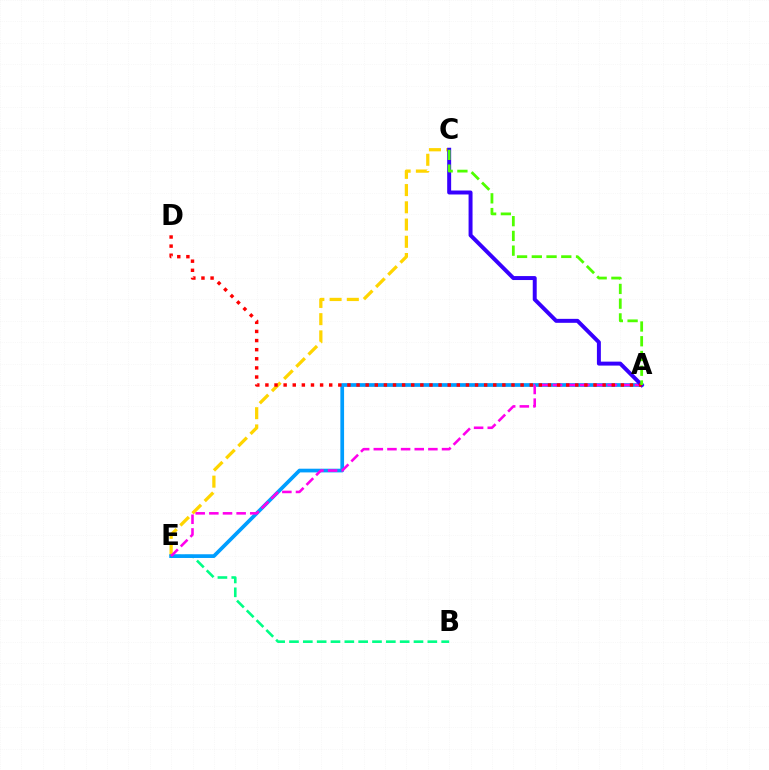{('B', 'E'): [{'color': '#00ff86', 'line_style': 'dashed', 'thickness': 1.88}], ('C', 'E'): [{'color': '#ffd500', 'line_style': 'dashed', 'thickness': 2.34}], ('A', 'E'): [{'color': '#009eff', 'line_style': 'solid', 'thickness': 2.67}, {'color': '#ff00ed', 'line_style': 'dashed', 'thickness': 1.85}], ('A', 'C'): [{'color': '#3700ff', 'line_style': 'solid', 'thickness': 2.85}, {'color': '#4fff00', 'line_style': 'dashed', 'thickness': 2.0}], ('A', 'D'): [{'color': '#ff0000', 'line_style': 'dotted', 'thickness': 2.48}]}